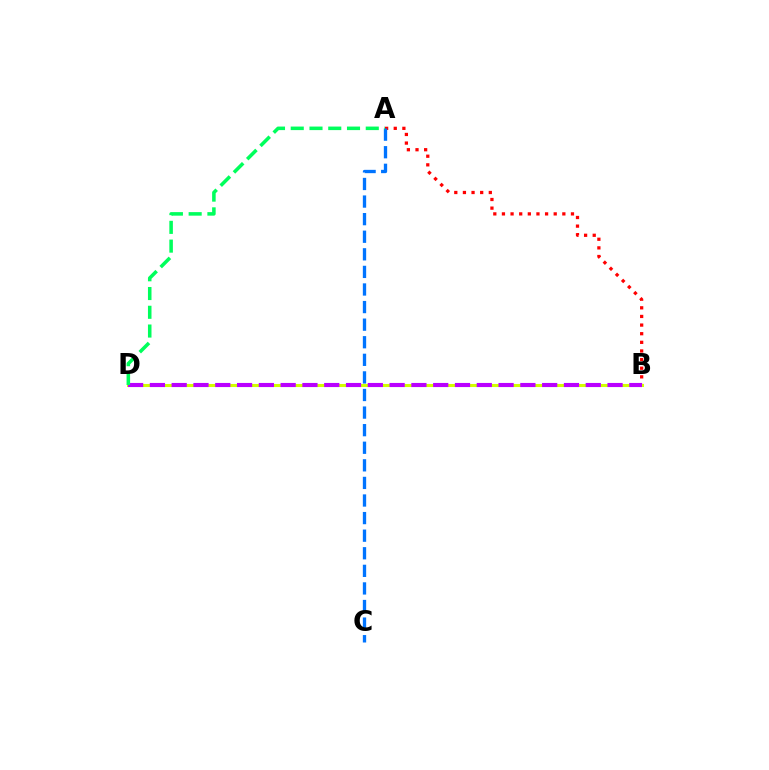{('A', 'B'): [{'color': '#ff0000', 'line_style': 'dotted', 'thickness': 2.34}], ('B', 'D'): [{'color': '#d1ff00', 'line_style': 'solid', 'thickness': 2.2}, {'color': '#b900ff', 'line_style': 'dashed', 'thickness': 2.96}], ('A', 'C'): [{'color': '#0074ff', 'line_style': 'dashed', 'thickness': 2.39}], ('A', 'D'): [{'color': '#00ff5c', 'line_style': 'dashed', 'thickness': 2.55}]}